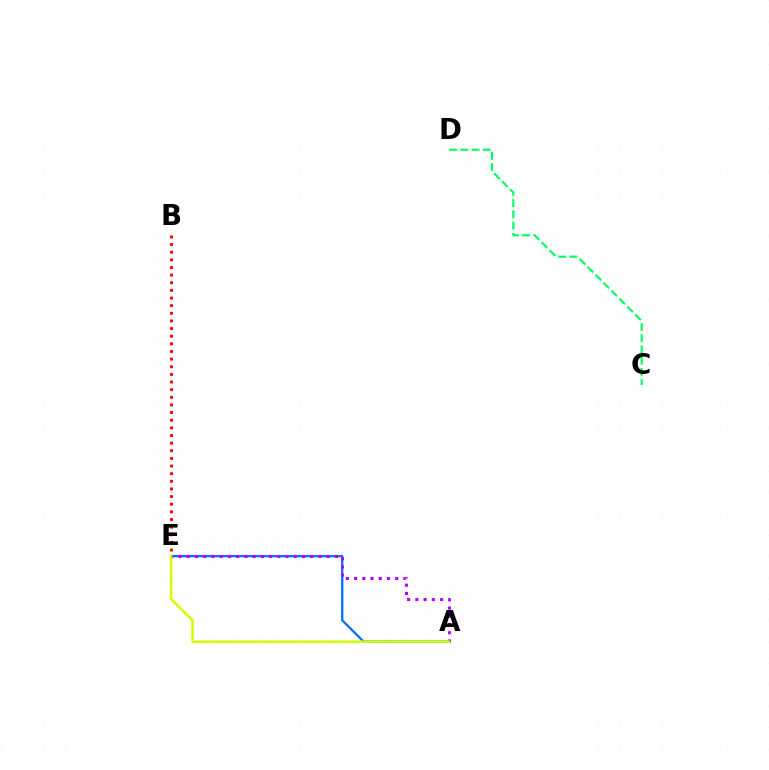{('C', 'D'): [{'color': '#00ff5c', 'line_style': 'dashed', 'thickness': 1.53}], ('A', 'E'): [{'color': '#0074ff', 'line_style': 'solid', 'thickness': 1.68}, {'color': '#b900ff', 'line_style': 'dotted', 'thickness': 2.24}, {'color': '#d1ff00', 'line_style': 'solid', 'thickness': 1.78}], ('B', 'E'): [{'color': '#ff0000', 'line_style': 'dotted', 'thickness': 2.07}]}